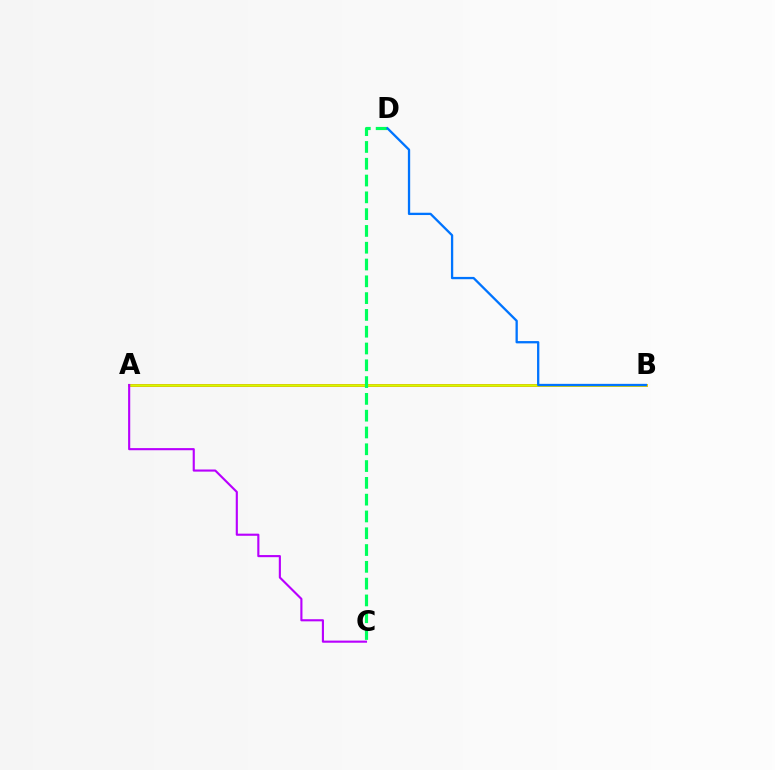{('A', 'B'): [{'color': '#ff0000', 'line_style': 'solid', 'thickness': 1.89}, {'color': '#d1ff00', 'line_style': 'solid', 'thickness': 1.85}], ('C', 'D'): [{'color': '#00ff5c', 'line_style': 'dashed', 'thickness': 2.28}], ('B', 'D'): [{'color': '#0074ff', 'line_style': 'solid', 'thickness': 1.66}], ('A', 'C'): [{'color': '#b900ff', 'line_style': 'solid', 'thickness': 1.53}]}